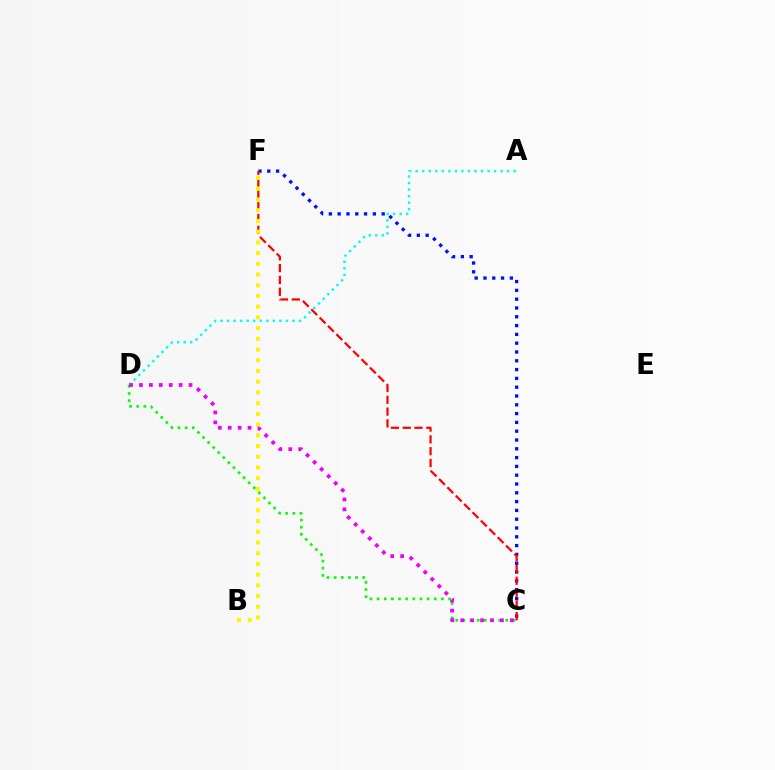{('C', 'F'): [{'color': '#0010ff', 'line_style': 'dotted', 'thickness': 2.39}, {'color': '#ff0000', 'line_style': 'dashed', 'thickness': 1.6}], ('C', 'D'): [{'color': '#08ff00', 'line_style': 'dotted', 'thickness': 1.94}, {'color': '#ee00ff', 'line_style': 'dotted', 'thickness': 2.69}], ('A', 'D'): [{'color': '#00fff6', 'line_style': 'dotted', 'thickness': 1.78}], ('B', 'F'): [{'color': '#fcf500', 'line_style': 'dotted', 'thickness': 2.91}]}